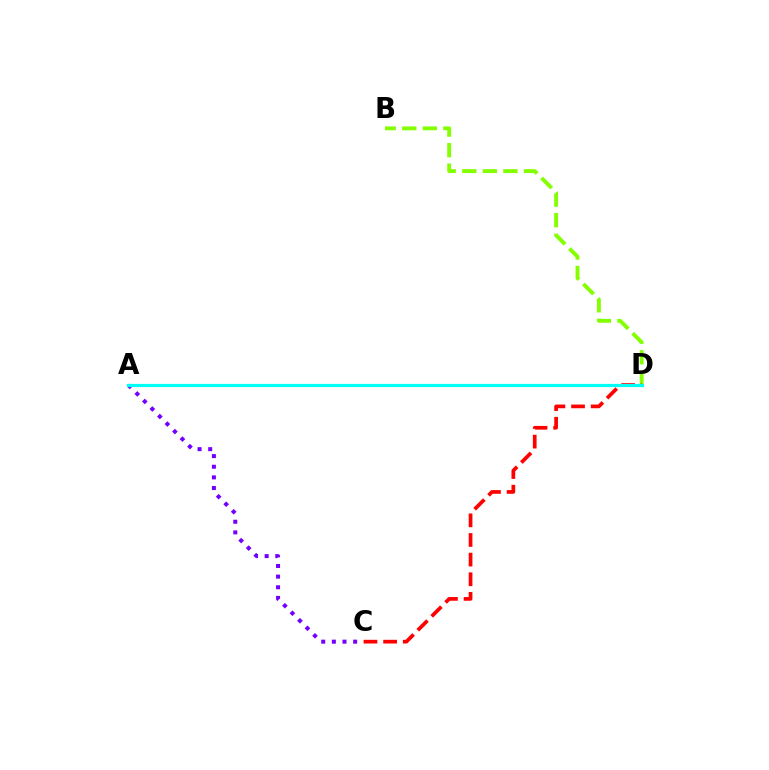{('B', 'D'): [{'color': '#84ff00', 'line_style': 'dashed', 'thickness': 2.79}], ('A', 'C'): [{'color': '#7200ff', 'line_style': 'dotted', 'thickness': 2.89}], ('C', 'D'): [{'color': '#ff0000', 'line_style': 'dashed', 'thickness': 2.67}], ('A', 'D'): [{'color': '#00fff6', 'line_style': 'solid', 'thickness': 2.3}]}